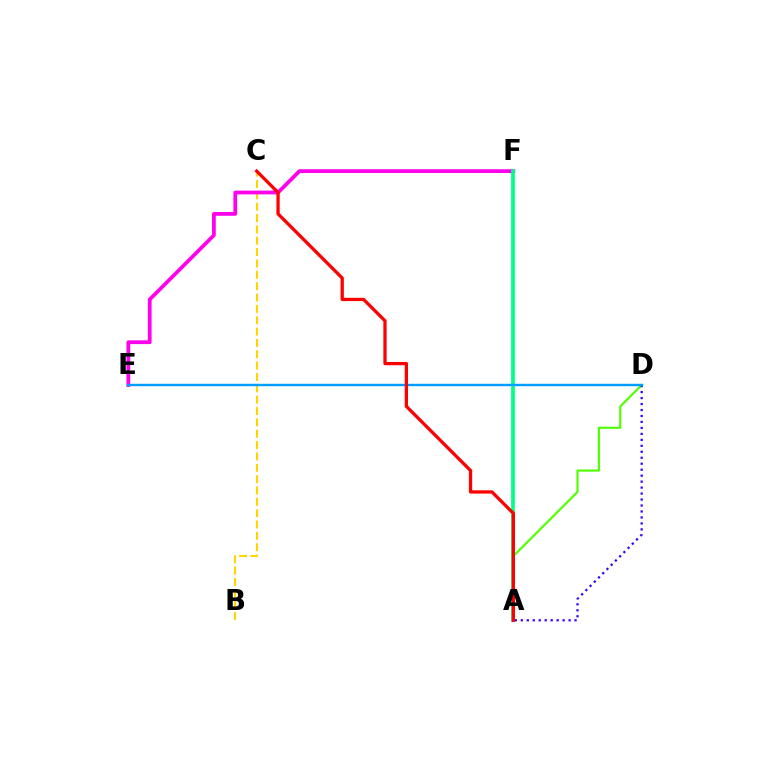{('B', 'C'): [{'color': '#ffd500', 'line_style': 'dashed', 'thickness': 1.54}], ('A', 'D'): [{'color': '#4fff00', 'line_style': 'solid', 'thickness': 1.56}, {'color': '#3700ff', 'line_style': 'dotted', 'thickness': 1.62}], ('E', 'F'): [{'color': '#ff00ed', 'line_style': 'solid', 'thickness': 2.71}], ('A', 'F'): [{'color': '#00ff86', 'line_style': 'solid', 'thickness': 2.68}], ('D', 'E'): [{'color': '#009eff', 'line_style': 'solid', 'thickness': 1.75}], ('A', 'C'): [{'color': '#ff0000', 'line_style': 'solid', 'thickness': 2.36}]}